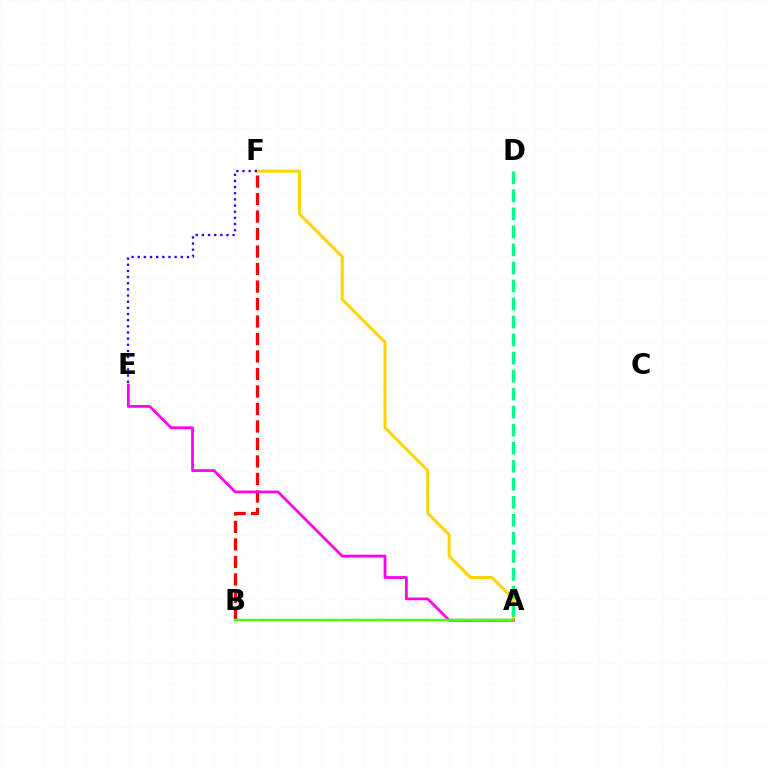{('A', 'F'): [{'color': '#ffd500', 'line_style': 'solid', 'thickness': 2.2}], ('B', 'F'): [{'color': '#ff0000', 'line_style': 'dashed', 'thickness': 2.38}], ('A', 'D'): [{'color': '#00ff86', 'line_style': 'dashed', 'thickness': 2.45}], ('A', 'E'): [{'color': '#ff00ed', 'line_style': 'solid', 'thickness': 1.99}], ('A', 'B'): [{'color': '#009eff', 'line_style': 'dashed', 'thickness': 1.59}, {'color': '#4fff00', 'line_style': 'solid', 'thickness': 1.72}], ('E', 'F'): [{'color': '#3700ff', 'line_style': 'dotted', 'thickness': 1.67}]}